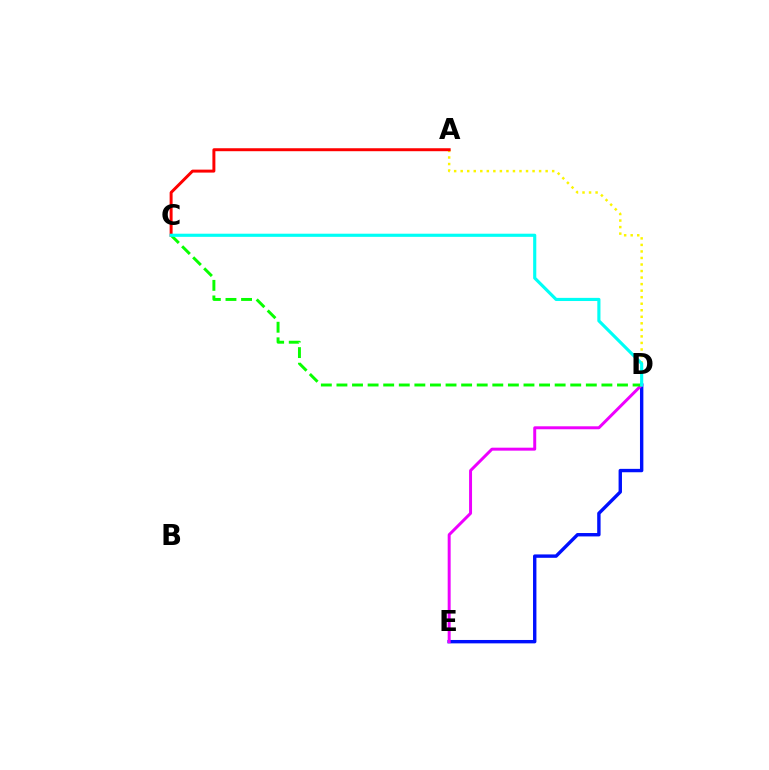{('A', 'D'): [{'color': '#fcf500', 'line_style': 'dotted', 'thickness': 1.78}], ('D', 'E'): [{'color': '#0010ff', 'line_style': 'solid', 'thickness': 2.44}, {'color': '#ee00ff', 'line_style': 'solid', 'thickness': 2.13}], ('A', 'C'): [{'color': '#ff0000', 'line_style': 'solid', 'thickness': 2.13}], ('C', 'D'): [{'color': '#08ff00', 'line_style': 'dashed', 'thickness': 2.12}, {'color': '#00fff6', 'line_style': 'solid', 'thickness': 2.26}]}